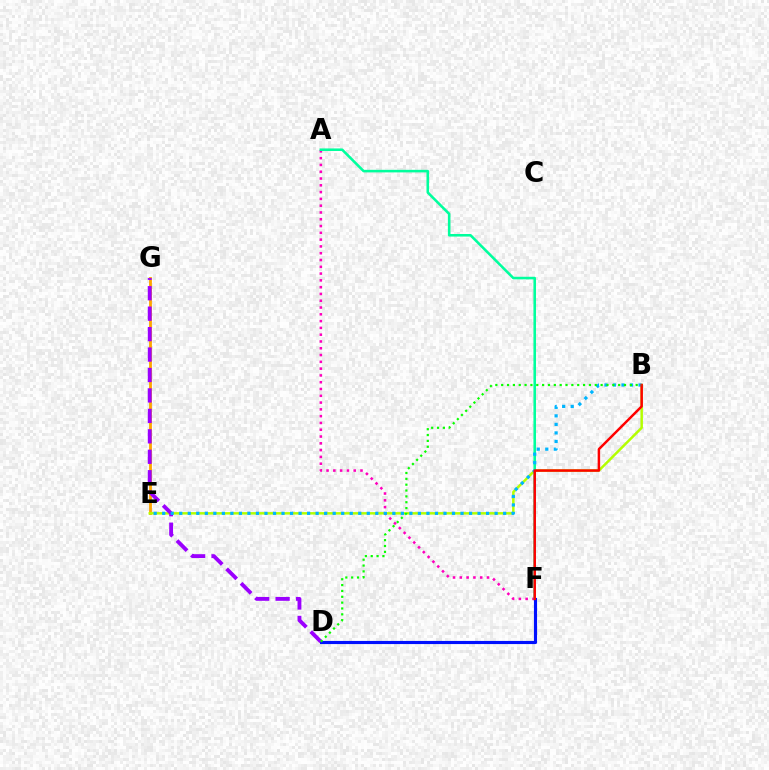{('E', 'G'): [{'color': '#ffa500', 'line_style': 'solid', 'thickness': 2.04}], ('B', 'E'): [{'color': '#b3ff00', 'line_style': 'solid', 'thickness': 1.79}, {'color': '#00b5ff', 'line_style': 'dotted', 'thickness': 2.32}], ('A', 'F'): [{'color': '#ff00bd', 'line_style': 'dotted', 'thickness': 1.84}, {'color': '#00ff9d', 'line_style': 'solid', 'thickness': 1.85}], ('D', 'F'): [{'color': '#0010ff', 'line_style': 'solid', 'thickness': 2.25}], ('D', 'G'): [{'color': '#9b00ff', 'line_style': 'dashed', 'thickness': 2.78}], ('B', 'F'): [{'color': '#ff0000', 'line_style': 'solid', 'thickness': 1.79}], ('B', 'D'): [{'color': '#08ff00', 'line_style': 'dotted', 'thickness': 1.59}]}